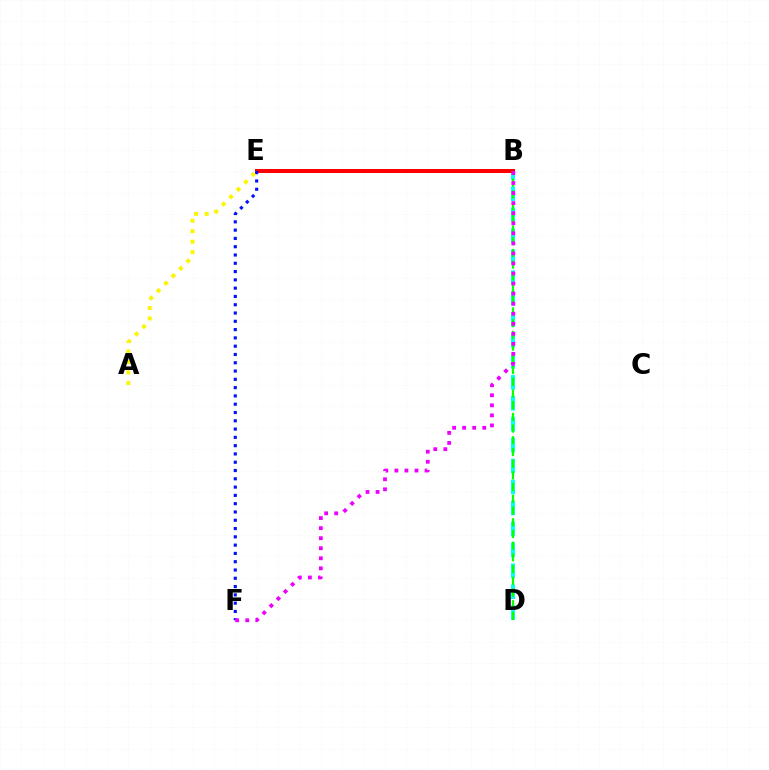{('B', 'D'): [{'color': '#00fff6', 'line_style': 'dashed', 'thickness': 2.85}, {'color': '#08ff00', 'line_style': 'dashed', 'thickness': 1.59}], ('B', 'E'): [{'color': '#ff0000', 'line_style': 'solid', 'thickness': 2.87}], ('E', 'F'): [{'color': '#0010ff', 'line_style': 'dotted', 'thickness': 2.25}], ('B', 'F'): [{'color': '#ee00ff', 'line_style': 'dotted', 'thickness': 2.73}], ('A', 'E'): [{'color': '#fcf500', 'line_style': 'dotted', 'thickness': 2.85}]}